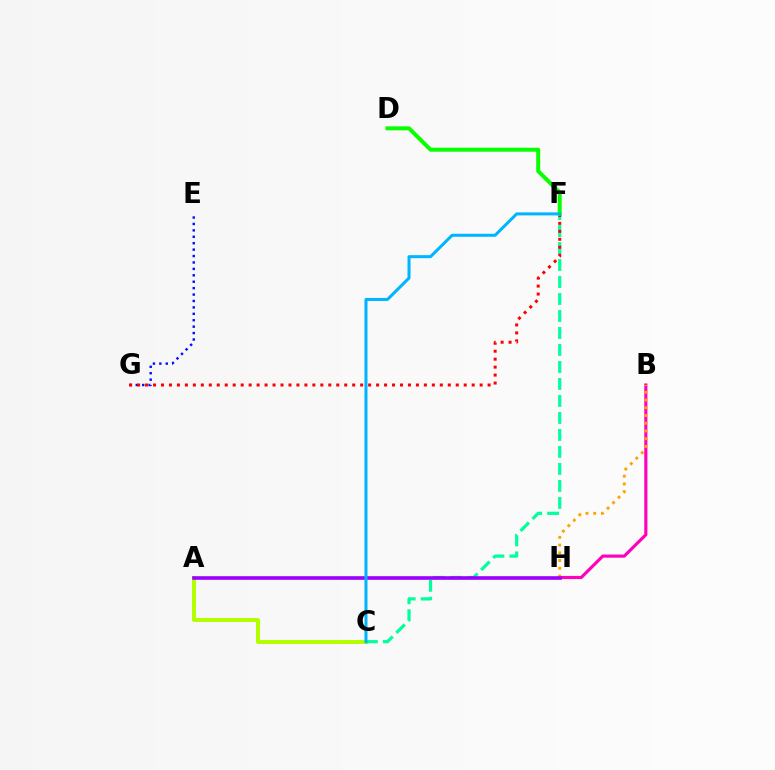{('B', 'H'): [{'color': '#ff00bd', 'line_style': 'solid', 'thickness': 2.26}, {'color': '#ffa500', 'line_style': 'dotted', 'thickness': 2.1}], ('A', 'C'): [{'color': '#b3ff00', 'line_style': 'solid', 'thickness': 2.88}], ('C', 'F'): [{'color': '#00ff9d', 'line_style': 'dashed', 'thickness': 2.31}, {'color': '#00b5ff', 'line_style': 'solid', 'thickness': 2.18}], ('E', 'G'): [{'color': '#0010ff', 'line_style': 'dotted', 'thickness': 1.74}], ('A', 'H'): [{'color': '#9b00ff', 'line_style': 'solid', 'thickness': 2.61}], ('F', 'G'): [{'color': '#ff0000', 'line_style': 'dotted', 'thickness': 2.16}], ('D', 'F'): [{'color': '#08ff00', 'line_style': 'solid', 'thickness': 2.86}]}